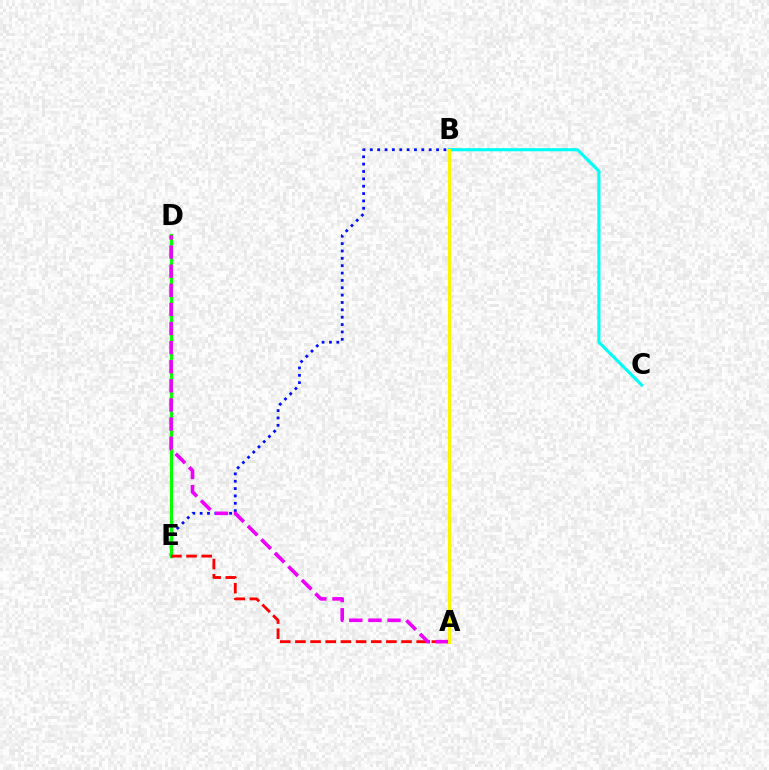{('B', 'E'): [{'color': '#0010ff', 'line_style': 'dotted', 'thickness': 2.0}], ('D', 'E'): [{'color': '#08ff00', 'line_style': 'solid', 'thickness': 2.33}], ('A', 'E'): [{'color': '#ff0000', 'line_style': 'dashed', 'thickness': 2.06}], ('A', 'D'): [{'color': '#ee00ff', 'line_style': 'dashed', 'thickness': 2.6}], ('B', 'C'): [{'color': '#00fff6', 'line_style': 'solid', 'thickness': 2.26}], ('A', 'B'): [{'color': '#fcf500', 'line_style': 'solid', 'thickness': 2.14}]}